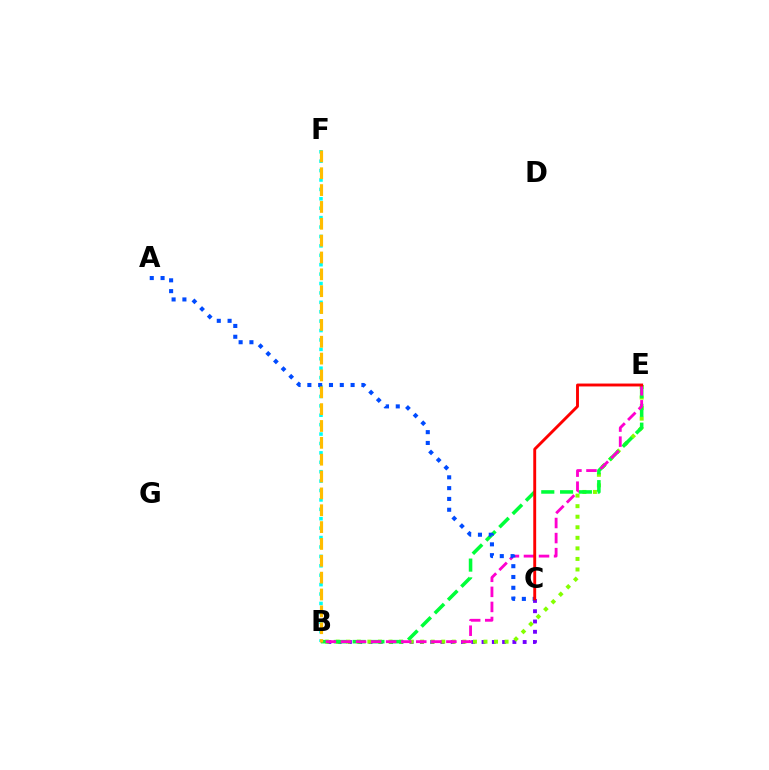{('B', 'C'): [{'color': '#7200ff', 'line_style': 'dotted', 'thickness': 2.79}], ('B', 'E'): [{'color': '#84ff00', 'line_style': 'dotted', 'thickness': 2.87}, {'color': '#00ff39', 'line_style': 'dashed', 'thickness': 2.55}, {'color': '#ff00cf', 'line_style': 'dashed', 'thickness': 2.05}], ('B', 'F'): [{'color': '#00fff6', 'line_style': 'dotted', 'thickness': 2.56}, {'color': '#ffbd00', 'line_style': 'dashed', 'thickness': 2.29}], ('A', 'C'): [{'color': '#004bff', 'line_style': 'dotted', 'thickness': 2.94}], ('C', 'E'): [{'color': '#ff0000', 'line_style': 'solid', 'thickness': 2.09}]}